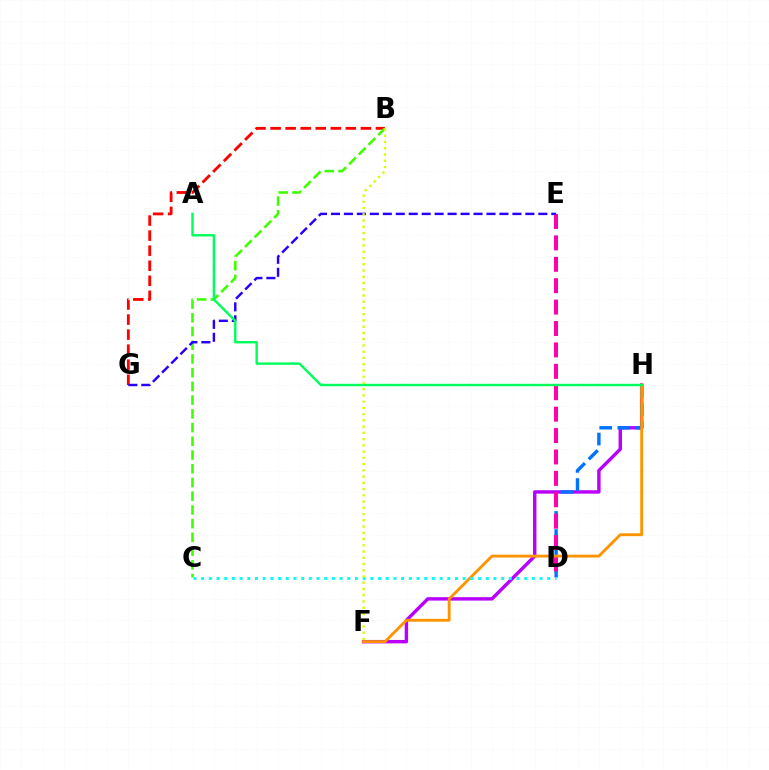{('B', 'G'): [{'color': '#ff0000', 'line_style': 'dashed', 'thickness': 2.04}], ('F', 'H'): [{'color': '#b900ff', 'line_style': 'solid', 'thickness': 2.46}, {'color': '#ff9400', 'line_style': 'solid', 'thickness': 2.06}], ('D', 'H'): [{'color': '#0074ff', 'line_style': 'dashed', 'thickness': 2.46}], ('D', 'E'): [{'color': '#ff00ac', 'line_style': 'dashed', 'thickness': 2.91}], ('B', 'C'): [{'color': '#3dff00', 'line_style': 'dashed', 'thickness': 1.86}], ('E', 'G'): [{'color': '#2500ff', 'line_style': 'dashed', 'thickness': 1.76}], ('C', 'D'): [{'color': '#00fff6', 'line_style': 'dotted', 'thickness': 2.09}], ('A', 'H'): [{'color': '#00ff5c', 'line_style': 'solid', 'thickness': 1.74}], ('B', 'F'): [{'color': '#d1ff00', 'line_style': 'dotted', 'thickness': 1.7}]}